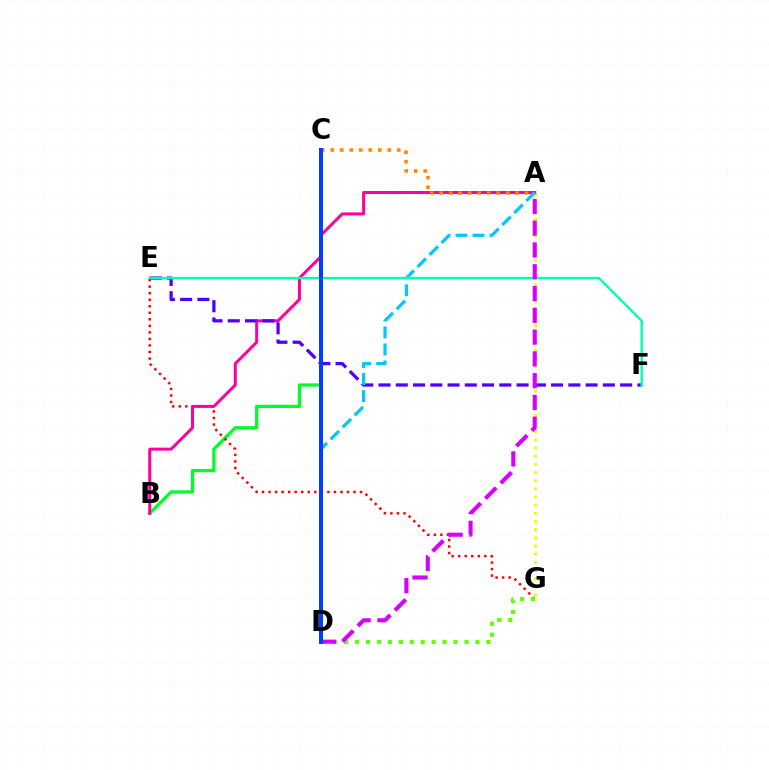{('A', 'G'): [{'color': '#eeff00', 'line_style': 'dotted', 'thickness': 2.22}], ('B', 'C'): [{'color': '#00ff27', 'line_style': 'solid', 'thickness': 2.36}], ('E', 'G'): [{'color': '#ff0000', 'line_style': 'dotted', 'thickness': 1.78}], ('A', 'B'): [{'color': '#ff00a0', 'line_style': 'solid', 'thickness': 2.16}], ('E', 'F'): [{'color': '#4f00ff', 'line_style': 'dashed', 'thickness': 2.34}, {'color': '#00ffaf', 'line_style': 'solid', 'thickness': 1.72}], ('D', 'G'): [{'color': '#66ff00', 'line_style': 'dotted', 'thickness': 2.97}], ('A', 'C'): [{'color': '#ff8800', 'line_style': 'dotted', 'thickness': 2.58}], ('A', 'D'): [{'color': '#00c7ff', 'line_style': 'dashed', 'thickness': 2.31}, {'color': '#d600ff', 'line_style': 'dashed', 'thickness': 2.96}], ('C', 'D'): [{'color': '#003fff', 'line_style': 'solid', 'thickness': 2.9}]}